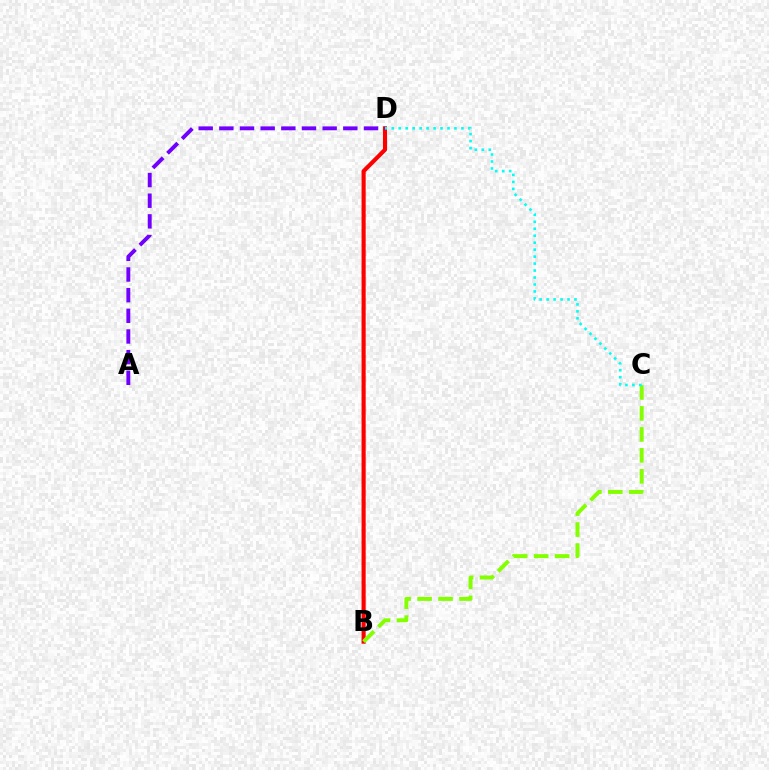{('B', 'D'): [{'color': '#ff0000', 'line_style': 'solid', 'thickness': 2.97}], ('B', 'C'): [{'color': '#84ff00', 'line_style': 'dashed', 'thickness': 2.85}], ('A', 'D'): [{'color': '#7200ff', 'line_style': 'dashed', 'thickness': 2.81}], ('C', 'D'): [{'color': '#00fff6', 'line_style': 'dotted', 'thickness': 1.89}]}